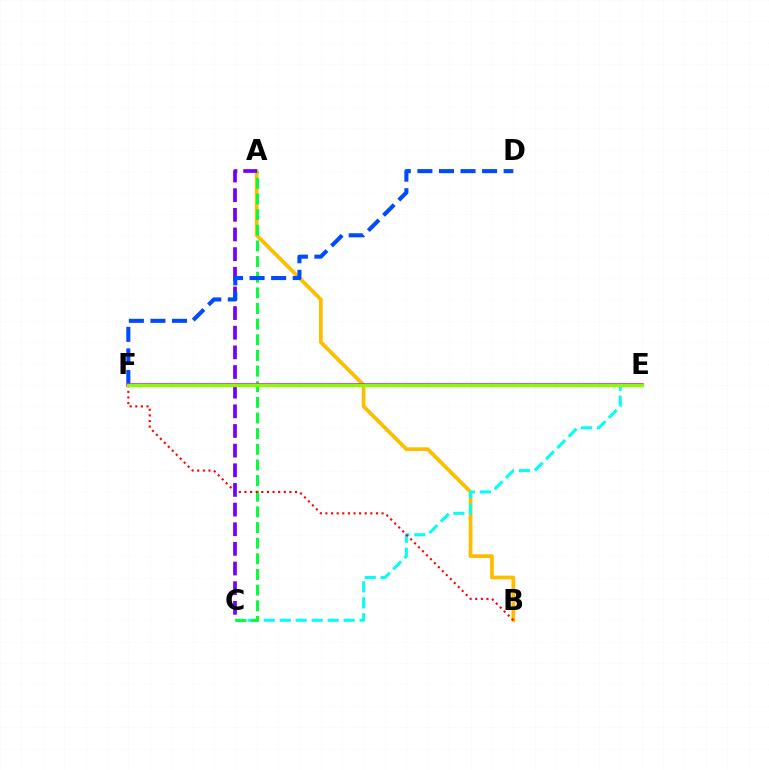{('A', 'B'): [{'color': '#ffbd00', 'line_style': 'solid', 'thickness': 2.7}], ('C', 'E'): [{'color': '#00fff6', 'line_style': 'dashed', 'thickness': 2.17}], ('A', 'C'): [{'color': '#00ff39', 'line_style': 'dashed', 'thickness': 2.13}, {'color': '#7200ff', 'line_style': 'dashed', 'thickness': 2.67}], ('B', 'F'): [{'color': '#ff0000', 'line_style': 'dotted', 'thickness': 1.53}], ('D', 'F'): [{'color': '#004bff', 'line_style': 'dashed', 'thickness': 2.93}], ('E', 'F'): [{'color': '#ff00cf', 'line_style': 'solid', 'thickness': 2.59}, {'color': '#84ff00', 'line_style': 'solid', 'thickness': 2.41}]}